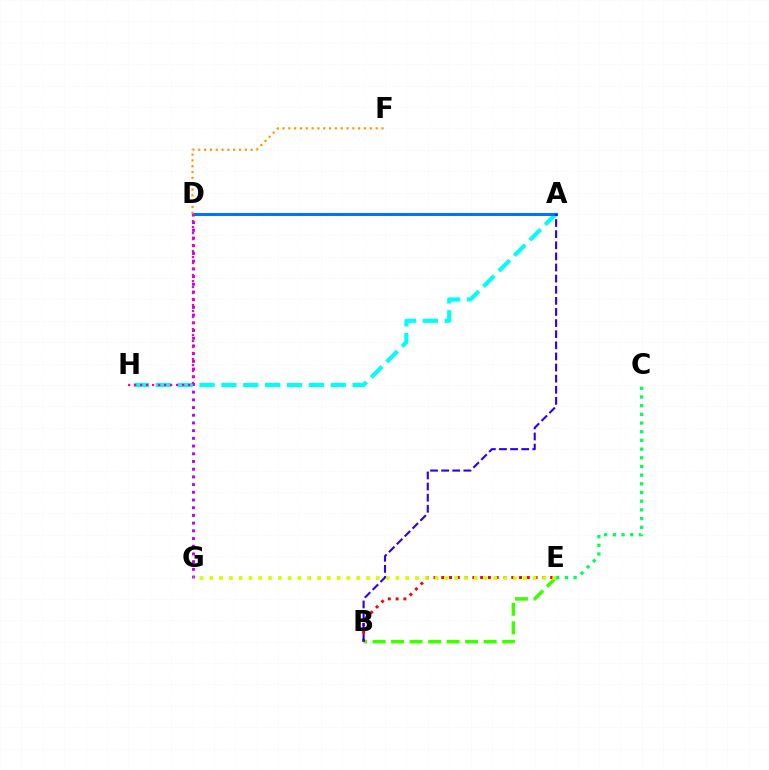{('B', 'E'): [{'color': '#3dff00', 'line_style': 'dashed', 'thickness': 2.52}, {'color': '#ff0000', 'line_style': 'dotted', 'thickness': 2.11}], ('D', 'G'): [{'color': '#b900ff', 'line_style': 'dotted', 'thickness': 2.09}], ('A', 'H'): [{'color': '#00fff6', 'line_style': 'dashed', 'thickness': 2.97}], ('A', 'D'): [{'color': '#0074ff', 'line_style': 'solid', 'thickness': 2.17}], ('D', 'F'): [{'color': '#ff9400', 'line_style': 'dotted', 'thickness': 1.58}], ('D', 'H'): [{'color': '#ff00ac', 'line_style': 'dotted', 'thickness': 1.63}], ('E', 'G'): [{'color': '#d1ff00', 'line_style': 'dotted', 'thickness': 2.66}], ('C', 'E'): [{'color': '#00ff5c', 'line_style': 'dotted', 'thickness': 2.36}], ('A', 'B'): [{'color': '#2500ff', 'line_style': 'dashed', 'thickness': 1.51}]}